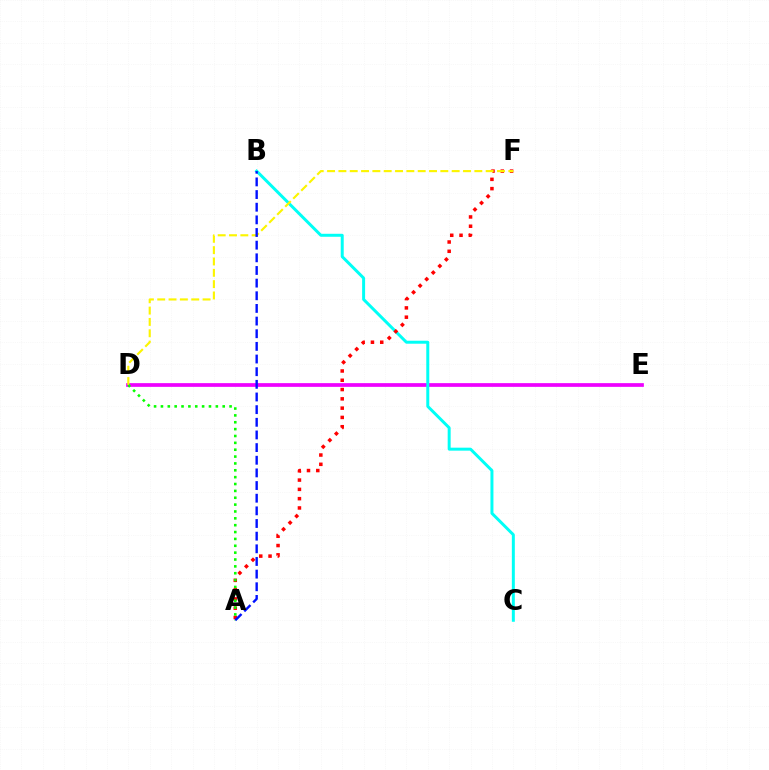{('D', 'E'): [{'color': '#ee00ff', 'line_style': 'solid', 'thickness': 2.67}], ('B', 'C'): [{'color': '#00fff6', 'line_style': 'solid', 'thickness': 2.15}], ('A', 'F'): [{'color': '#ff0000', 'line_style': 'dotted', 'thickness': 2.52}], ('D', 'F'): [{'color': '#fcf500', 'line_style': 'dashed', 'thickness': 1.54}], ('A', 'D'): [{'color': '#08ff00', 'line_style': 'dotted', 'thickness': 1.86}], ('A', 'B'): [{'color': '#0010ff', 'line_style': 'dashed', 'thickness': 1.72}]}